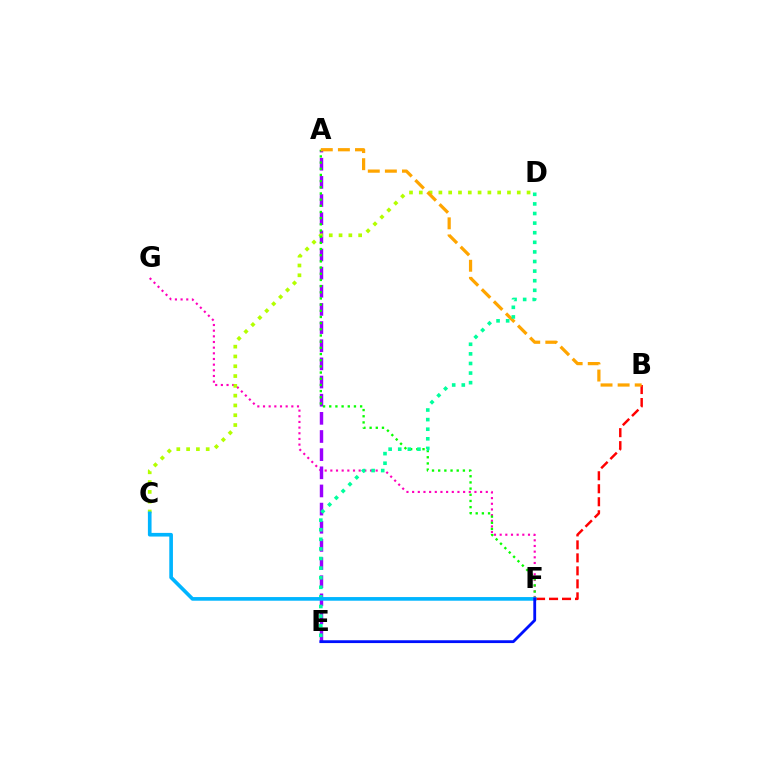{('B', 'F'): [{'color': '#ff0000', 'line_style': 'dashed', 'thickness': 1.77}], ('F', 'G'): [{'color': '#ff00bd', 'line_style': 'dotted', 'thickness': 1.54}], ('A', 'E'): [{'color': '#9b00ff', 'line_style': 'dashed', 'thickness': 2.47}], ('C', 'D'): [{'color': '#b3ff00', 'line_style': 'dotted', 'thickness': 2.66}], ('A', 'F'): [{'color': '#08ff00', 'line_style': 'dotted', 'thickness': 1.68}], ('A', 'B'): [{'color': '#ffa500', 'line_style': 'dashed', 'thickness': 2.32}], ('D', 'E'): [{'color': '#00ff9d', 'line_style': 'dotted', 'thickness': 2.61}], ('C', 'F'): [{'color': '#00b5ff', 'line_style': 'solid', 'thickness': 2.63}], ('E', 'F'): [{'color': '#0010ff', 'line_style': 'solid', 'thickness': 2.03}]}